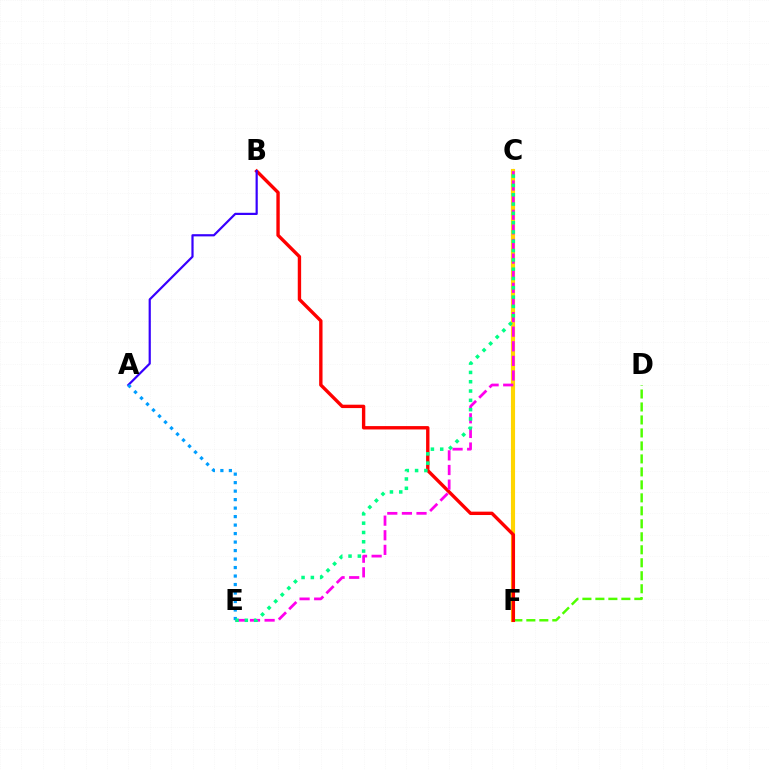{('C', 'F'): [{'color': '#ffd500', 'line_style': 'solid', 'thickness': 2.98}], ('D', 'F'): [{'color': '#4fff00', 'line_style': 'dashed', 'thickness': 1.76}], ('B', 'F'): [{'color': '#ff0000', 'line_style': 'solid', 'thickness': 2.43}], ('C', 'E'): [{'color': '#ff00ed', 'line_style': 'dashed', 'thickness': 1.99}, {'color': '#00ff86', 'line_style': 'dotted', 'thickness': 2.53}], ('A', 'B'): [{'color': '#3700ff', 'line_style': 'solid', 'thickness': 1.59}], ('A', 'E'): [{'color': '#009eff', 'line_style': 'dotted', 'thickness': 2.31}]}